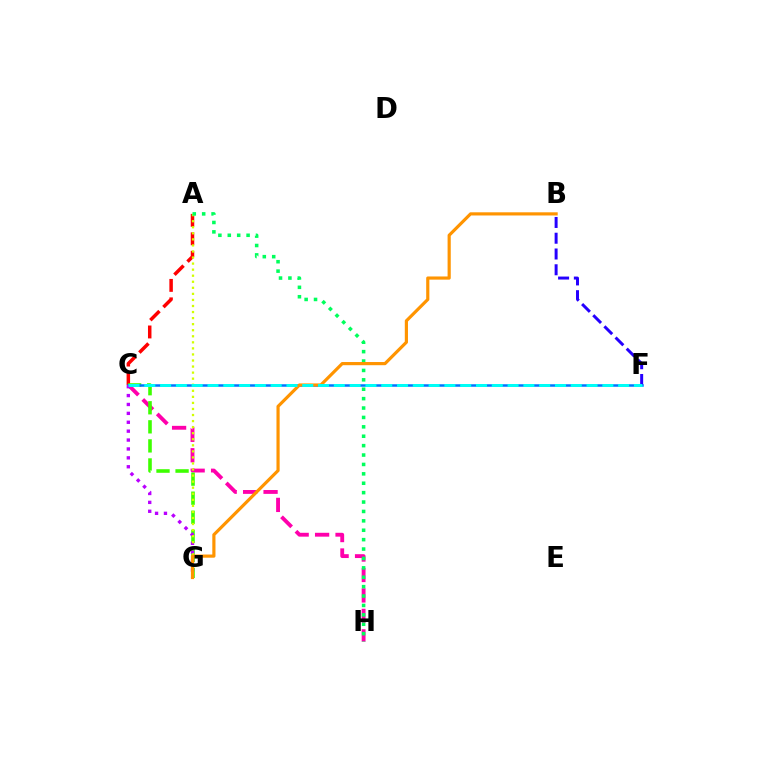{('A', 'C'): [{'color': '#ff0000', 'line_style': 'dashed', 'thickness': 2.51}], ('C', 'H'): [{'color': '#ff00ac', 'line_style': 'dashed', 'thickness': 2.78}], ('C', 'G'): [{'color': '#3dff00', 'line_style': 'dashed', 'thickness': 2.59}, {'color': '#b900ff', 'line_style': 'dotted', 'thickness': 2.42}], ('C', 'F'): [{'color': '#0074ff', 'line_style': 'solid', 'thickness': 1.81}, {'color': '#00fff6', 'line_style': 'dashed', 'thickness': 2.15}], ('A', 'G'): [{'color': '#d1ff00', 'line_style': 'dotted', 'thickness': 1.65}], ('B', 'F'): [{'color': '#2500ff', 'line_style': 'dashed', 'thickness': 2.14}], ('A', 'H'): [{'color': '#00ff5c', 'line_style': 'dotted', 'thickness': 2.55}], ('B', 'G'): [{'color': '#ff9400', 'line_style': 'solid', 'thickness': 2.28}]}